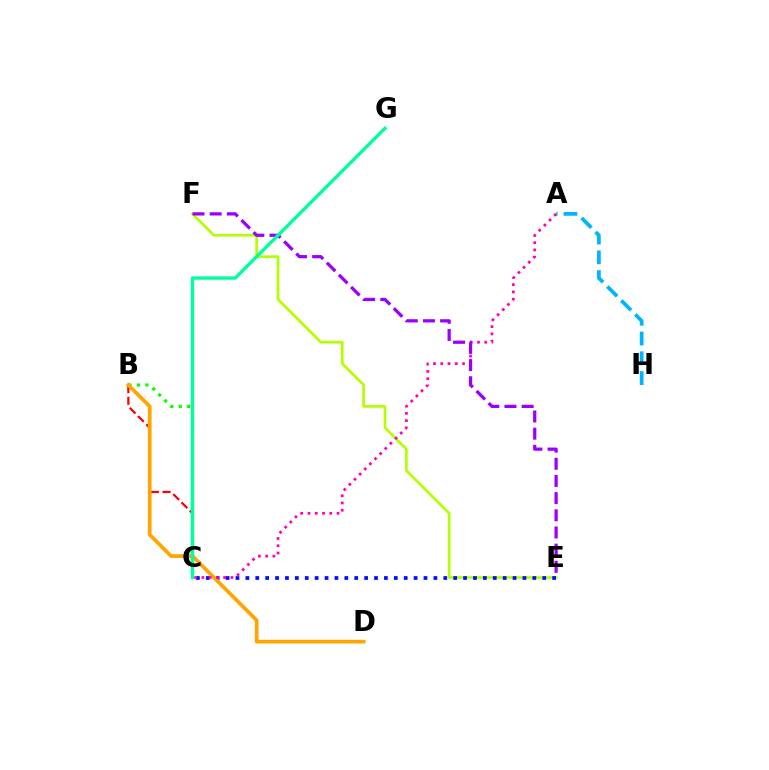{('E', 'F'): [{'color': '#b3ff00', 'line_style': 'solid', 'thickness': 1.93}, {'color': '#9b00ff', 'line_style': 'dashed', 'thickness': 2.33}], ('A', 'H'): [{'color': '#00b5ff', 'line_style': 'dashed', 'thickness': 2.69}], ('B', 'C'): [{'color': '#08ff00', 'line_style': 'dotted', 'thickness': 2.3}, {'color': '#ff0000', 'line_style': 'dashed', 'thickness': 1.59}], ('C', 'E'): [{'color': '#0010ff', 'line_style': 'dotted', 'thickness': 2.69}], ('B', 'D'): [{'color': '#ffa500', 'line_style': 'solid', 'thickness': 2.68}], ('A', 'C'): [{'color': '#ff00bd', 'line_style': 'dotted', 'thickness': 1.97}], ('C', 'G'): [{'color': '#00ff9d', 'line_style': 'solid', 'thickness': 2.43}]}